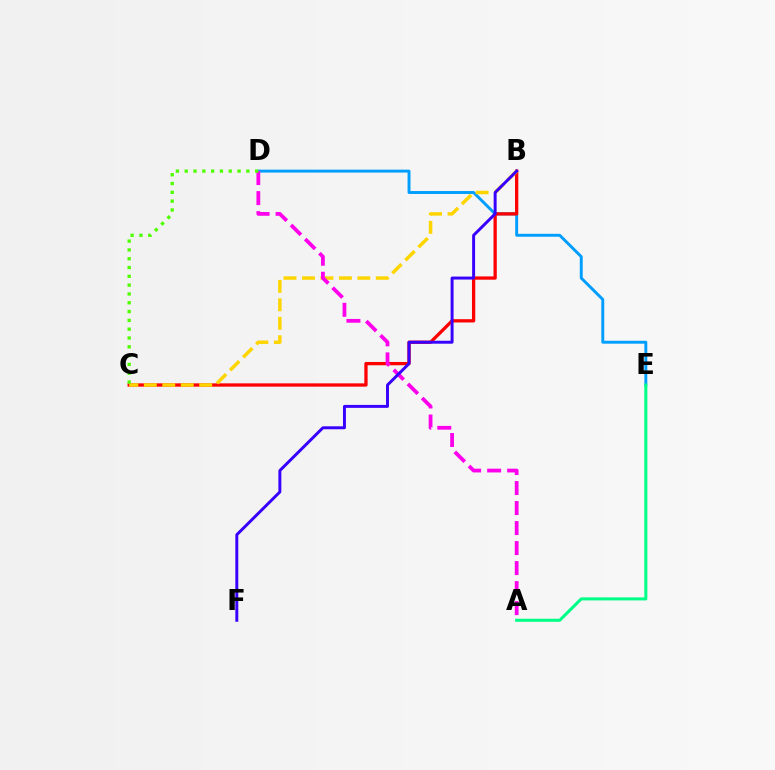{('D', 'E'): [{'color': '#009eff', 'line_style': 'solid', 'thickness': 2.11}], ('B', 'C'): [{'color': '#ff0000', 'line_style': 'solid', 'thickness': 2.37}, {'color': '#ffd500', 'line_style': 'dashed', 'thickness': 2.51}], ('A', 'E'): [{'color': '#00ff86', 'line_style': 'solid', 'thickness': 2.2}], ('A', 'D'): [{'color': '#ff00ed', 'line_style': 'dashed', 'thickness': 2.72}], ('C', 'D'): [{'color': '#4fff00', 'line_style': 'dotted', 'thickness': 2.39}], ('B', 'F'): [{'color': '#3700ff', 'line_style': 'solid', 'thickness': 2.13}]}